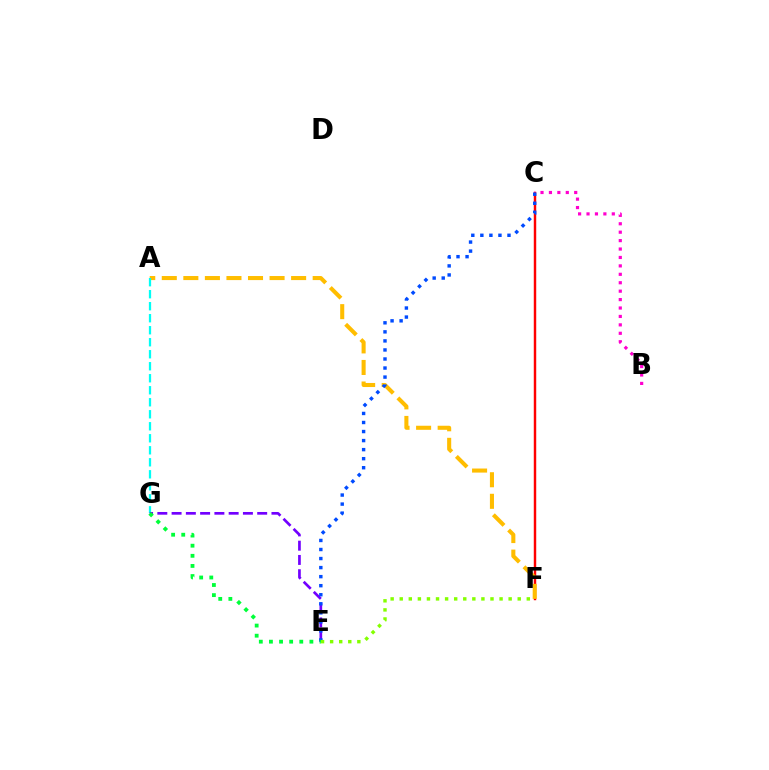{('C', 'F'): [{'color': '#ff0000', 'line_style': 'solid', 'thickness': 1.76}], ('A', 'F'): [{'color': '#ffbd00', 'line_style': 'dashed', 'thickness': 2.93}], ('B', 'C'): [{'color': '#ff00cf', 'line_style': 'dotted', 'thickness': 2.29}], ('A', 'G'): [{'color': '#00fff6', 'line_style': 'dashed', 'thickness': 1.63}], ('E', 'G'): [{'color': '#7200ff', 'line_style': 'dashed', 'thickness': 1.94}, {'color': '#00ff39', 'line_style': 'dotted', 'thickness': 2.75}], ('C', 'E'): [{'color': '#004bff', 'line_style': 'dotted', 'thickness': 2.46}], ('E', 'F'): [{'color': '#84ff00', 'line_style': 'dotted', 'thickness': 2.47}]}